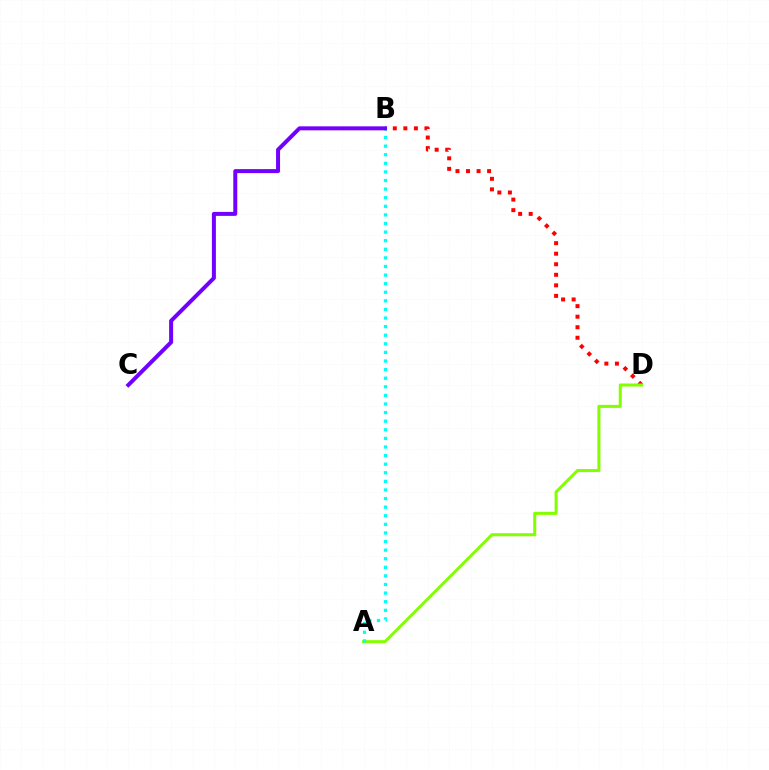{('B', 'D'): [{'color': '#ff0000', 'line_style': 'dotted', 'thickness': 2.86}], ('A', 'D'): [{'color': '#84ff00', 'line_style': 'solid', 'thickness': 2.2}], ('A', 'B'): [{'color': '#00fff6', 'line_style': 'dotted', 'thickness': 2.34}], ('B', 'C'): [{'color': '#7200ff', 'line_style': 'solid', 'thickness': 2.87}]}